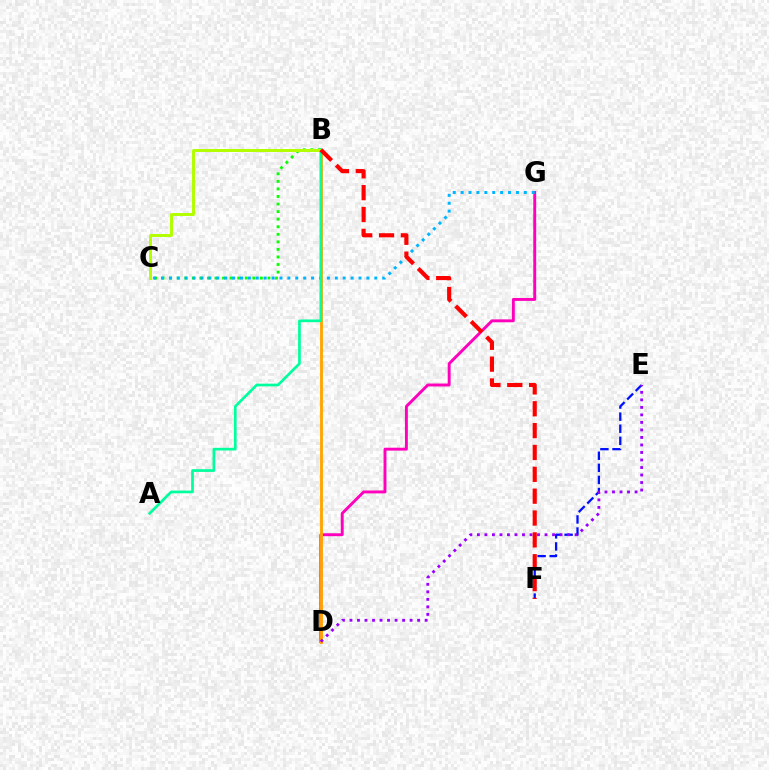{('D', 'G'): [{'color': '#ff00bd', 'line_style': 'solid', 'thickness': 2.1}], ('B', 'C'): [{'color': '#08ff00', 'line_style': 'dotted', 'thickness': 2.05}, {'color': '#b3ff00', 'line_style': 'solid', 'thickness': 2.12}], ('C', 'G'): [{'color': '#00b5ff', 'line_style': 'dotted', 'thickness': 2.15}], ('B', 'D'): [{'color': '#ffa500', 'line_style': 'solid', 'thickness': 2.06}], ('E', 'F'): [{'color': '#0010ff', 'line_style': 'dashed', 'thickness': 1.64}], ('A', 'B'): [{'color': '#00ff9d', 'line_style': 'solid', 'thickness': 1.95}], ('D', 'E'): [{'color': '#9b00ff', 'line_style': 'dotted', 'thickness': 2.04}], ('B', 'F'): [{'color': '#ff0000', 'line_style': 'dashed', 'thickness': 2.97}]}